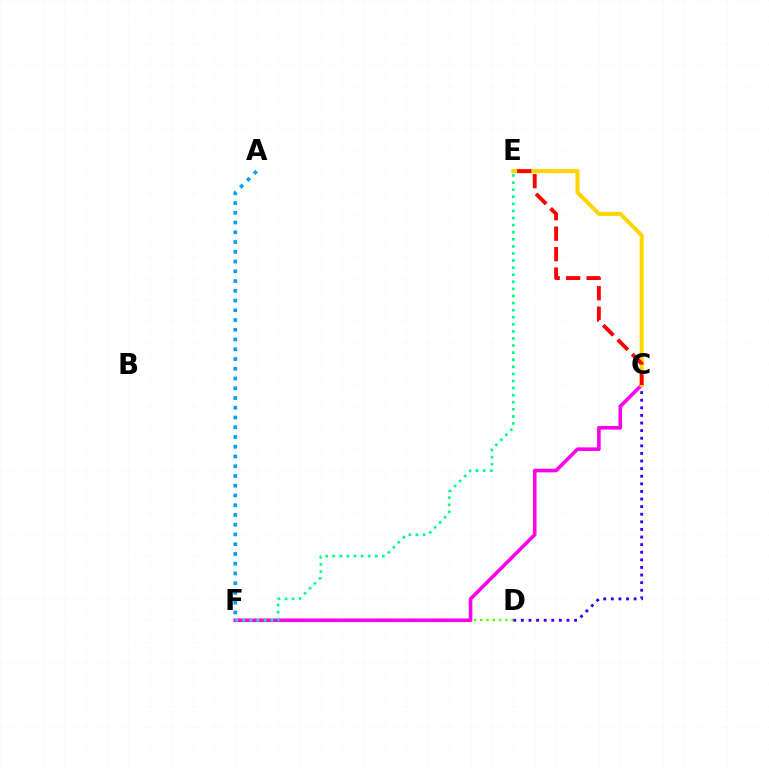{('D', 'F'): [{'color': '#4fff00', 'line_style': 'dotted', 'thickness': 1.71}], ('C', 'F'): [{'color': '#ff00ed', 'line_style': 'solid', 'thickness': 2.59}], ('E', 'F'): [{'color': '#00ff86', 'line_style': 'dotted', 'thickness': 1.92}], ('C', 'D'): [{'color': '#3700ff', 'line_style': 'dotted', 'thickness': 2.07}], ('C', 'E'): [{'color': '#ffd500', 'line_style': 'solid', 'thickness': 2.93}, {'color': '#ff0000', 'line_style': 'dashed', 'thickness': 2.78}], ('A', 'F'): [{'color': '#009eff', 'line_style': 'dotted', 'thickness': 2.65}]}